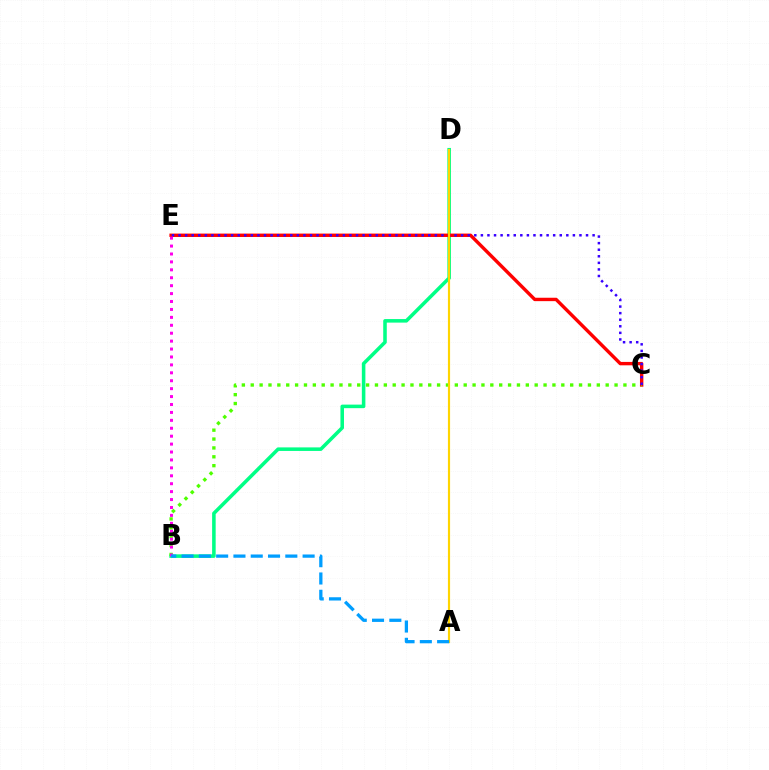{('B', 'D'): [{'color': '#00ff86', 'line_style': 'solid', 'thickness': 2.56}], ('C', 'E'): [{'color': '#ff0000', 'line_style': 'solid', 'thickness': 2.45}, {'color': '#3700ff', 'line_style': 'dotted', 'thickness': 1.79}], ('B', 'C'): [{'color': '#4fff00', 'line_style': 'dotted', 'thickness': 2.41}], ('A', 'D'): [{'color': '#ffd500', 'line_style': 'solid', 'thickness': 1.57}], ('B', 'E'): [{'color': '#ff00ed', 'line_style': 'dotted', 'thickness': 2.15}], ('A', 'B'): [{'color': '#009eff', 'line_style': 'dashed', 'thickness': 2.35}]}